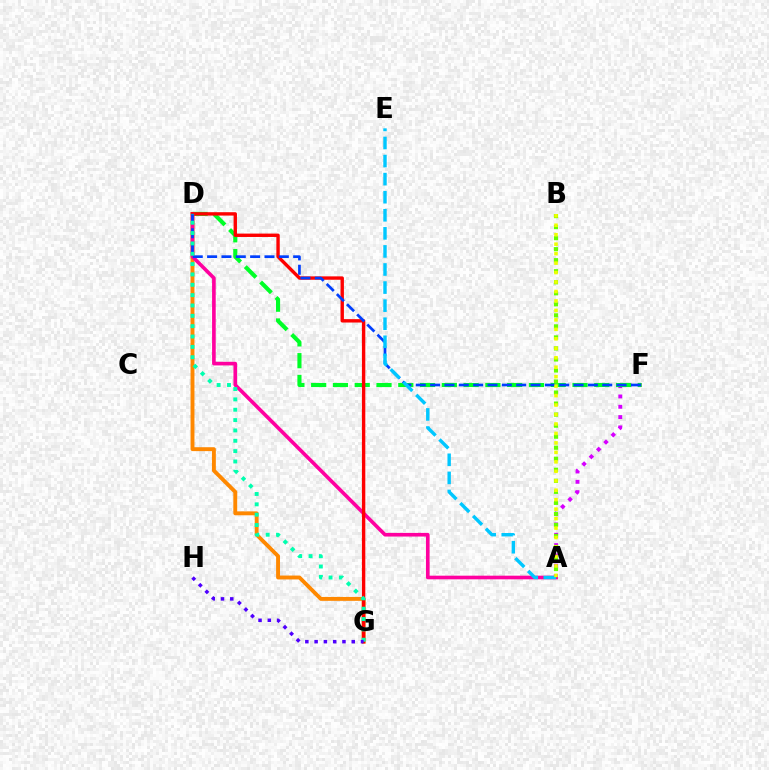{('A', 'F'): [{'color': '#d600ff', 'line_style': 'dotted', 'thickness': 2.8}], ('D', 'F'): [{'color': '#00ff27', 'line_style': 'dashed', 'thickness': 2.96}, {'color': '#003fff', 'line_style': 'dashed', 'thickness': 1.95}], ('D', 'G'): [{'color': '#ff8800', 'line_style': 'solid', 'thickness': 2.81}, {'color': '#ff0000', 'line_style': 'solid', 'thickness': 2.43}, {'color': '#00ffaf', 'line_style': 'dotted', 'thickness': 2.81}], ('A', 'D'): [{'color': '#ff00a0', 'line_style': 'solid', 'thickness': 2.62}], ('A', 'B'): [{'color': '#66ff00', 'line_style': 'dotted', 'thickness': 3.0}, {'color': '#eeff00', 'line_style': 'dotted', 'thickness': 2.57}], ('A', 'E'): [{'color': '#00c7ff', 'line_style': 'dashed', 'thickness': 2.46}], ('G', 'H'): [{'color': '#4f00ff', 'line_style': 'dotted', 'thickness': 2.52}]}